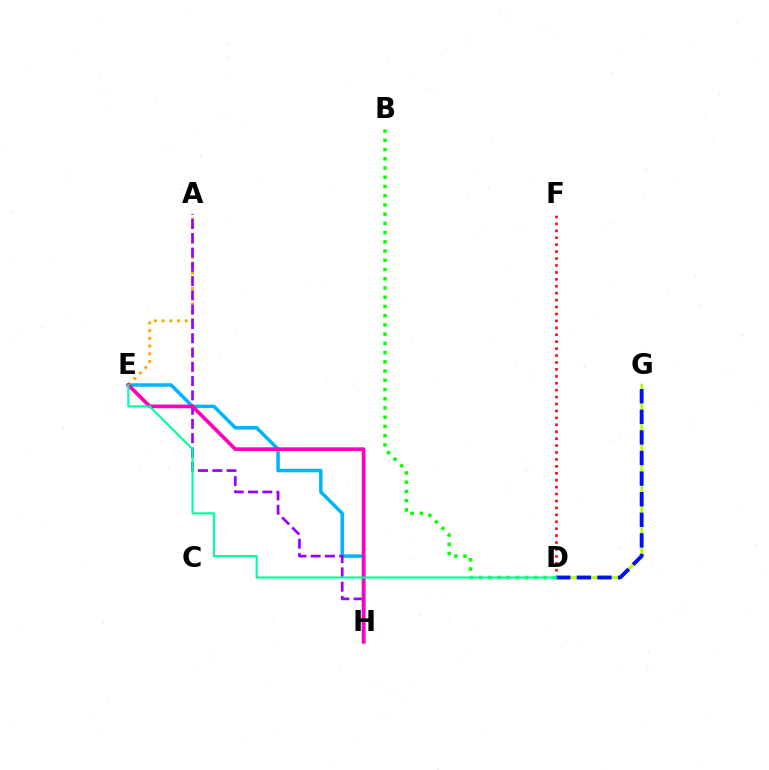{('E', 'H'): [{'color': '#00b5ff', 'line_style': 'solid', 'thickness': 2.52}, {'color': '#ff00bd', 'line_style': 'solid', 'thickness': 2.66}], ('A', 'E'): [{'color': '#ffa500', 'line_style': 'dotted', 'thickness': 2.1}], ('A', 'H'): [{'color': '#9b00ff', 'line_style': 'dashed', 'thickness': 1.94}], ('D', 'G'): [{'color': '#b3ff00', 'line_style': 'solid', 'thickness': 1.92}, {'color': '#0010ff', 'line_style': 'dashed', 'thickness': 2.8}], ('D', 'F'): [{'color': '#ff0000', 'line_style': 'dotted', 'thickness': 1.88}], ('B', 'D'): [{'color': '#08ff00', 'line_style': 'dotted', 'thickness': 2.51}], ('D', 'E'): [{'color': '#00ff9d', 'line_style': 'solid', 'thickness': 1.53}]}